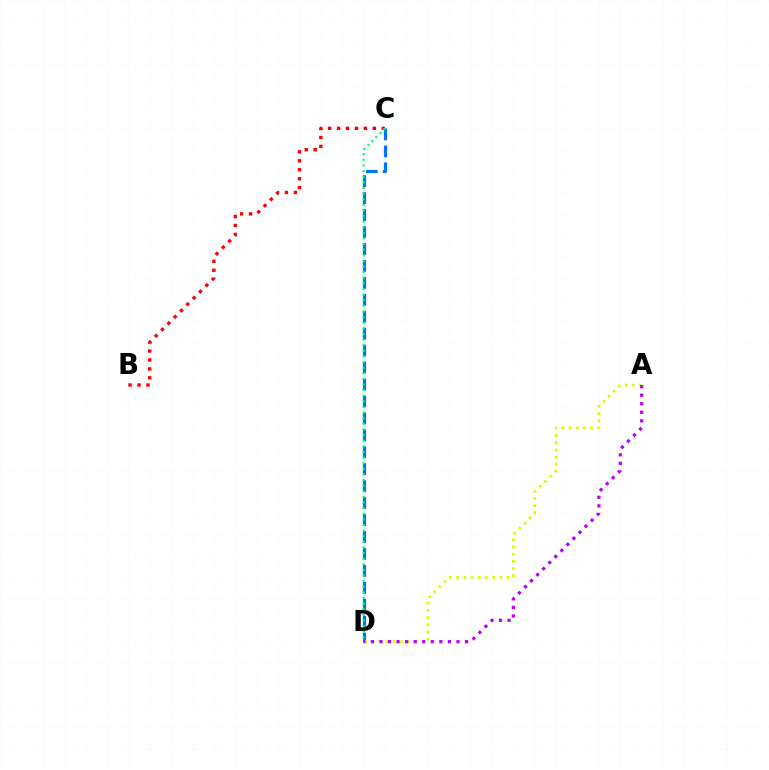{('C', 'D'): [{'color': '#0074ff', 'line_style': 'dashed', 'thickness': 2.3}, {'color': '#00ff5c', 'line_style': 'dotted', 'thickness': 1.53}], ('A', 'D'): [{'color': '#d1ff00', 'line_style': 'dotted', 'thickness': 1.95}, {'color': '#b900ff', 'line_style': 'dotted', 'thickness': 2.33}], ('B', 'C'): [{'color': '#ff0000', 'line_style': 'dotted', 'thickness': 2.43}]}